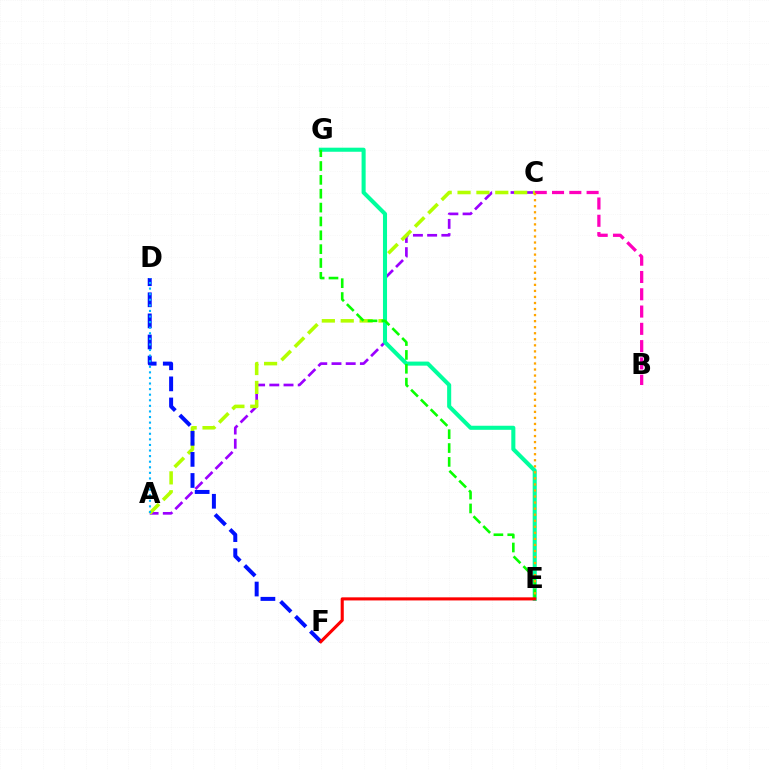{('A', 'C'): [{'color': '#9b00ff', 'line_style': 'dashed', 'thickness': 1.93}, {'color': '#b3ff00', 'line_style': 'dashed', 'thickness': 2.56}], ('B', 'C'): [{'color': '#ff00bd', 'line_style': 'dashed', 'thickness': 2.35}], ('D', 'F'): [{'color': '#0010ff', 'line_style': 'dashed', 'thickness': 2.87}], ('E', 'G'): [{'color': '#00ff9d', 'line_style': 'solid', 'thickness': 2.93}, {'color': '#08ff00', 'line_style': 'dashed', 'thickness': 1.88}], ('A', 'D'): [{'color': '#00b5ff', 'line_style': 'dotted', 'thickness': 1.52}], ('C', 'E'): [{'color': '#ffa500', 'line_style': 'dotted', 'thickness': 1.64}], ('E', 'F'): [{'color': '#ff0000', 'line_style': 'solid', 'thickness': 2.23}]}